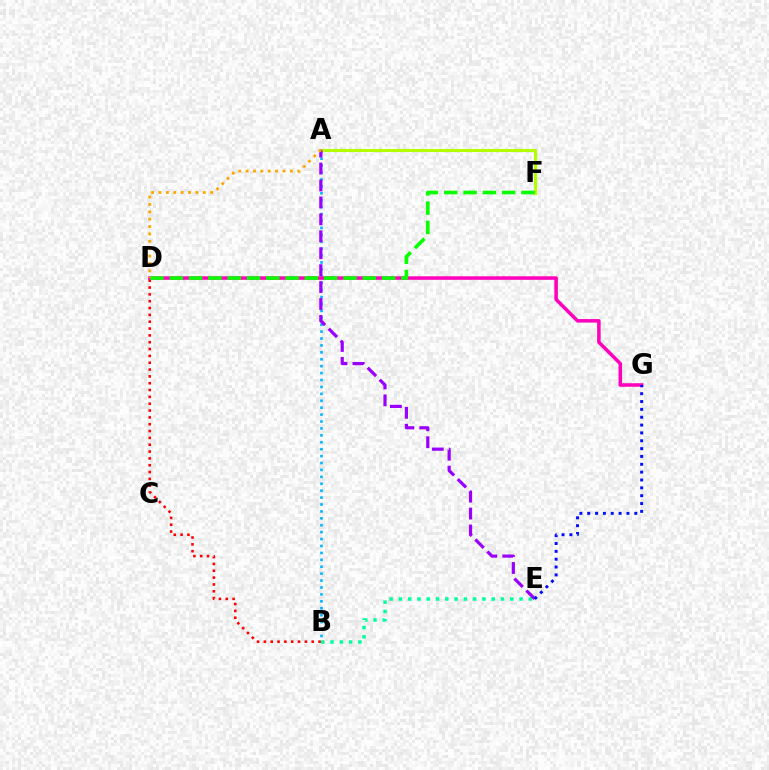{('A', 'B'): [{'color': '#00b5ff', 'line_style': 'dotted', 'thickness': 1.88}], ('B', 'E'): [{'color': '#00ff9d', 'line_style': 'dotted', 'thickness': 2.52}], ('A', 'F'): [{'color': '#b3ff00', 'line_style': 'solid', 'thickness': 2.24}], ('A', 'E'): [{'color': '#9b00ff', 'line_style': 'dashed', 'thickness': 2.3}], ('B', 'D'): [{'color': '#ff0000', 'line_style': 'dotted', 'thickness': 1.86}], ('D', 'G'): [{'color': '#ff00bd', 'line_style': 'solid', 'thickness': 2.54}], ('D', 'F'): [{'color': '#08ff00', 'line_style': 'dashed', 'thickness': 2.62}], ('E', 'G'): [{'color': '#0010ff', 'line_style': 'dotted', 'thickness': 2.13}], ('A', 'D'): [{'color': '#ffa500', 'line_style': 'dotted', 'thickness': 2.01}]}